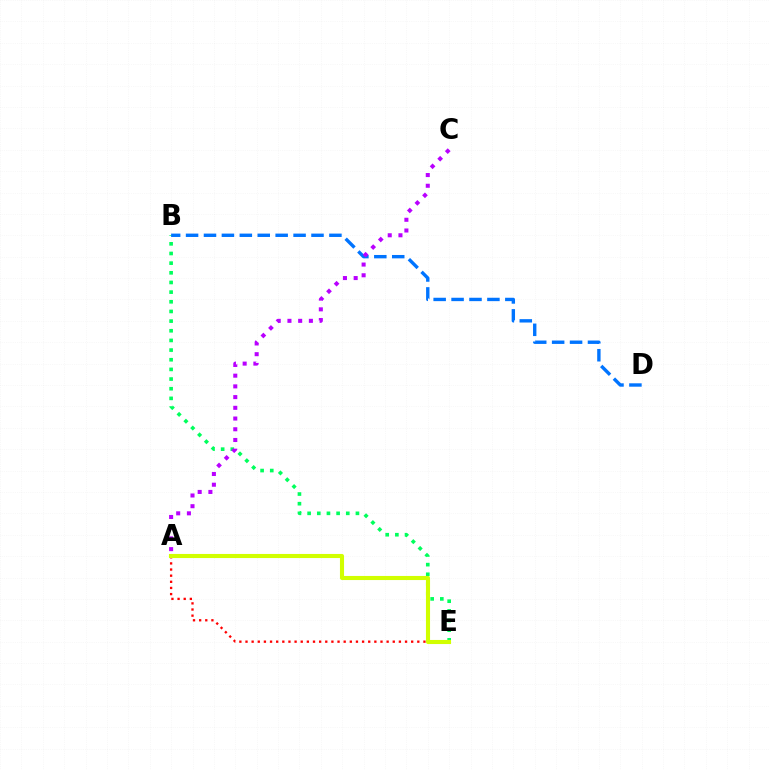{('B', 'E'): [{'color': '#00ff5c', 'line_style': 'dotted', 'thickness': 2.62}], ('A', 'E'): [{'color': '#ff0000', 'line_style': 'dotted', 'thickness': 1.67}, {'color': '#d1ff00', 'line_style': 'solid', 'thickness': 2.94}], ('B', 'D'): [{'color': '#0074ff', 'line_style': 'dashed', 'thickness': 2.43}], ('A', 'C'): [{'color': '#b900ff', 'line_style': 'dotted', 'thickness': 2.91}]}